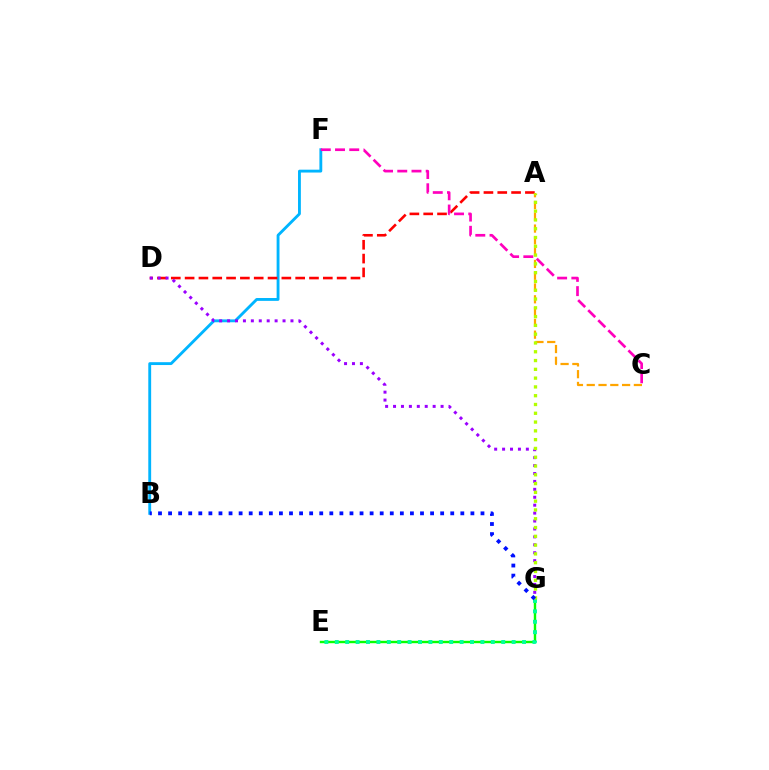{('B', 'F'): [{'color': '#00b5ff', 'line_style': 'solid', 'thickness': 2.06}], ('A', 'D'): [{'color': '#ff0000', 'line_style': 'dashed', 'thickness': 1.88}], ('C', 'F'): [{'color': '#ff00bd', 'line_style': 'dashed', 'thickness': 1.93}], ('A', 'C'): [{'color': '#ffa500', 'line_style': 'dashed', 'thickness': 1.6}], ('E', 'G'): [{'color': '#08ff00', 'line_style': 'solid', 'thickness': 1.73}, {'color': '#00ff9d', 'line_style': 'dotted', 'thickness': 2.83}], ('D', 'G'): [{'color': '#9b00ff', 'line_style': 'dotted', 'thickness': 2.15}], ('A', 'G'): [{'color': '#b3ff00', 'line_style': 'dotted', 'thickness': 2.39}], ('B', 'G'): [{'color': '#0010ff', 'line_style': 'dotted', 'thickness': 2.74}]}